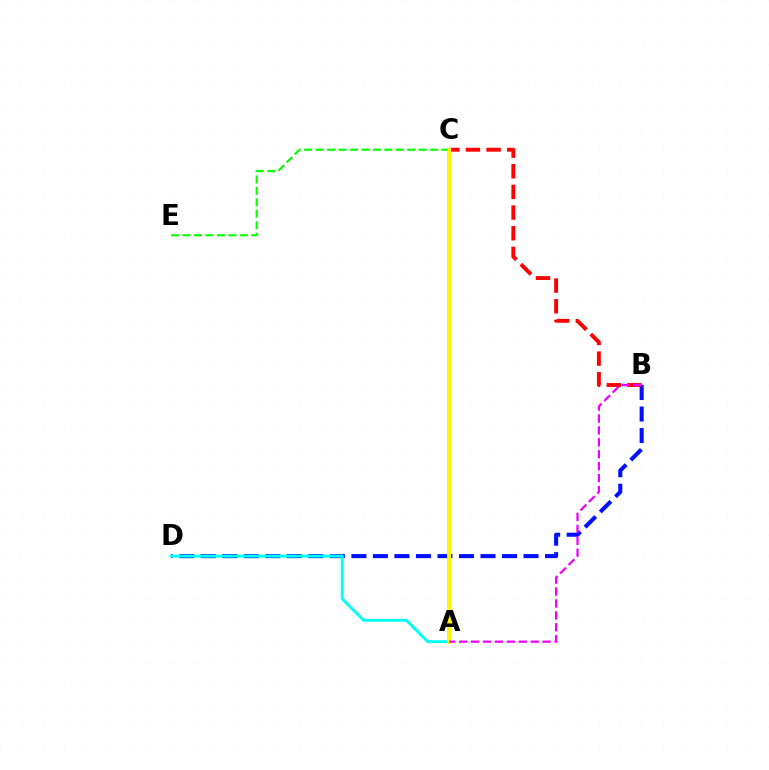{('C', 'E'): [{'color': '#08ff00', 'line_style': 'dashed', 'thickness': 1.56}], ('B', 'D'): [{'color': '#0010ff', 'line_style': 'dashed', 'thickness': 2.92}], ('B', 'C'): [{'color': '#ff0000', 'line_style': 'dashed', 'thickness': 2.81}], ('A', 'D'): [{'color': '#00fff6', 'line_style': 'solid', 'thickness': 2.1}], ('A', 'C'): [{'color': '#fcf500', 'line_style': 'solid', 'thickness': 2.94}], ('A', 'B'): [{'color': '#ee00ff', 'line_style': 'dashed', 'thickness': 1.62}]}